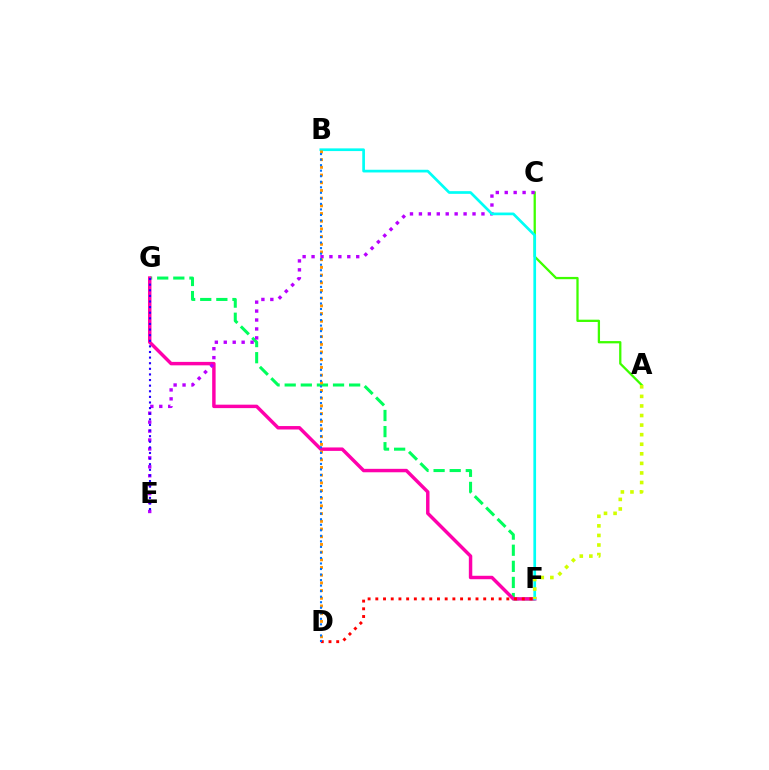{('F', 'G'): [{'color': '#00ff5c', 'line_style': 'dashed', 'thickness': 2.19}, {'color': '#ff00ac', 'line_style': 'solid', 'thickness': 2.48}], ('A', 'C'): [{'color': '#3dff00', 'line_style': 'solid', 'thickness': 1.64}], ('D', 'F'): [{'color': '#ff0000', 'line_style': 'dotted', 'thickness': 2.09}], ('C', 'E'): [{'color': '#b900ff', 'line_style': 'dotted', 'thickness': 2.43}], ('B', 'F'): [{'color': '#00fff6', 'line_style': 'solid', 'thickness': 1.94}], ('B', 'D'): [{'color': '#ff9400', 'line_style': 'dotted', 'thickness': 2.09}, {'color': '#0074ff', 'line_style': 'dotted', 'thickness': 1.5}], ('E', 'G'): [{'color': '#2500ff', 'line_style': 'dotted', 'thickness': 1.52}], ('A', 'F'): [{'color': '#d1ff00', 'line_style': 'dotted', 'thickness': 2.6}]}